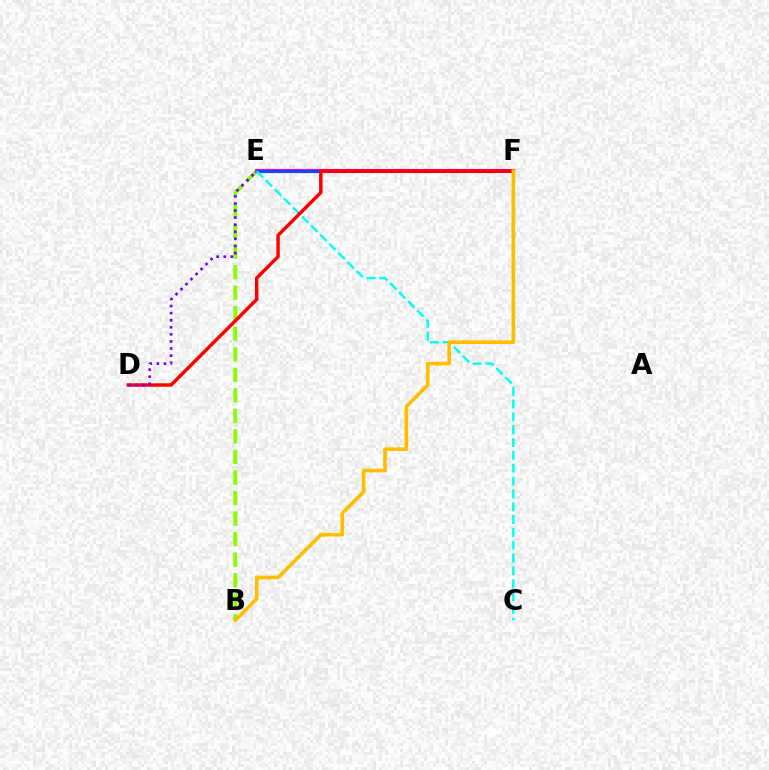{('B', 'E'): [{'color': '#84ff00', 'line_style': 'dashed', 'thickness': 2.79}], ('E', 'F'): [{'color': '#00ff39', 'line_style': 'dashed', 'thickness': 2.8}, {'color': '#ff00cf', 'line_style': 'solid', 'thickness': 2.96}, {'color': '#004bff', 'line_style': 'solid', 'thickness': 2.11}], ('C', 'E'): [{'color': '#00fff6', 'line_style': 'dashed', 'thickness': 1.74}], ('D', 'F'): [{'color': '#ff0000', 'line_style': 'solid', 'thickness': 2.49}], ('D', 'E'): [{'color': '#7200ff', 'line_style': 'dotted', 'thickness': 1.92}], ('B', 'F'): [{'color': '#ffbd00', 'line_style': 'solid', 'thickness': 2.61}]}